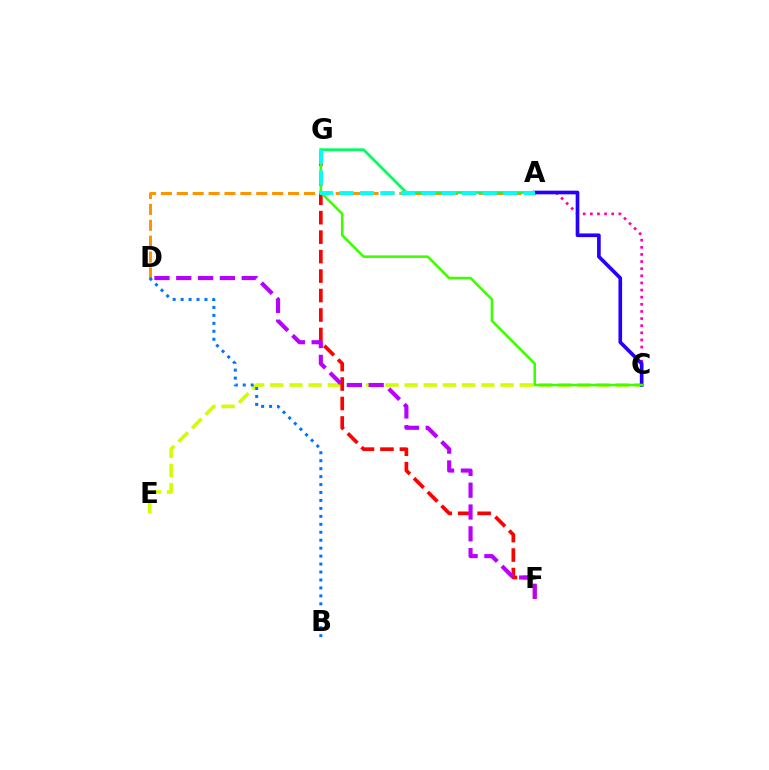{('C', 'E'): [{'color': '#d1ff00', 'line_style': 'dashed', 'thickness': 2.61}], ('F', 'G'): [{'color': '#ff0000', 'line_style': 'dashed', 'thickness': 2.64}], ('A', 'D'): [{'color': '#ff9400', 'line_style': 'dashed', 'thickness': 2.16}], ('A', 'G'): [{'color': '#00ff5c', 'line_style': 'solid', 'thickness': 1.98}, {'color': '#00fff6', 'line_style': 'dashed', 'thickness': 2.78}], ('B', 'D'): [{'color': '#0074ff', 'line_style': 'dotted', 'thickness': 2.16}], ('A', 'C'): [{'color': '#ff00ac', 'line_style': 'dotted', 'thickness': 1.94}, {'color': '#2500ff', 'line_style': 'solid', 'thickness': 2.63}], ('C', 'G'): [{'color': '#3dff00', 'line_style': 'solid', 'thickness': 1.85}], ('D', 'F'): [{'color': '#b900ff', 'line_style': 'dashed', 'thickness': 2.96}]}